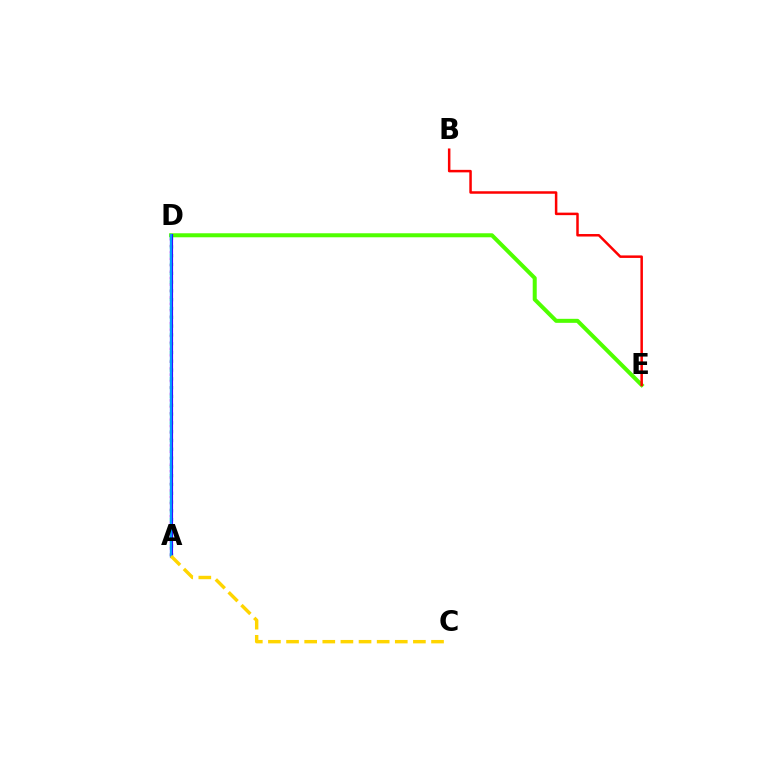{('D', 'E'): [{'color': '#4fff00', 'line_style': 'solid', 'thickness': 2.89}], ('A', 'D'): [{'color': '#ff00ed', 'line_style': 'dotted', 'thickness': 1.75}, {'color': '#00ff86', 'line_style': 'dotted', 'thickness': 2.39}, {'color': '#3700ff', 'line_style': 'solid', 'thickness': 2.26}, {'color': '#009eff', 'line_style': 'solid', 'thickness': 1.59}], ('B', 'E'): [{'color': '#ff0000', 'line_style': 'solid', 'thickness': 1.8}], ('A', 'C'): [{'color': '#ffd500', 'line_style': 'dashed', 'thickness': 2.46}]}